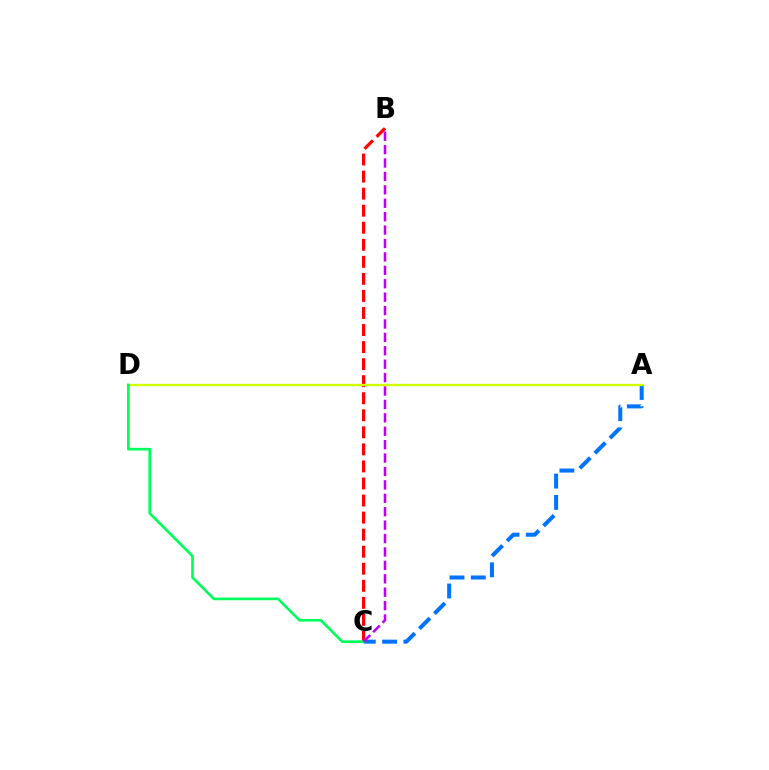{('A', 'C'): [{'color': '#0074ff', 'line_style': 'dashed', 'thickness': 2.89}], ('B', 'C'): [{'color': '#ff0000', 'line_style': 'dashed', 'thickness': 2.32}, {'color': '#b900ff', 'line_style': 'dashed', 'thickness': 1.82}], ('A', 'D'): [{'color': '#d1ff00', 'line_style': 'solid', 'thickness': 1.66}], ('C', 'D'): [{'color': '#00ff5c', 'line_style': 'solid', 'thickness': 1.92}]}